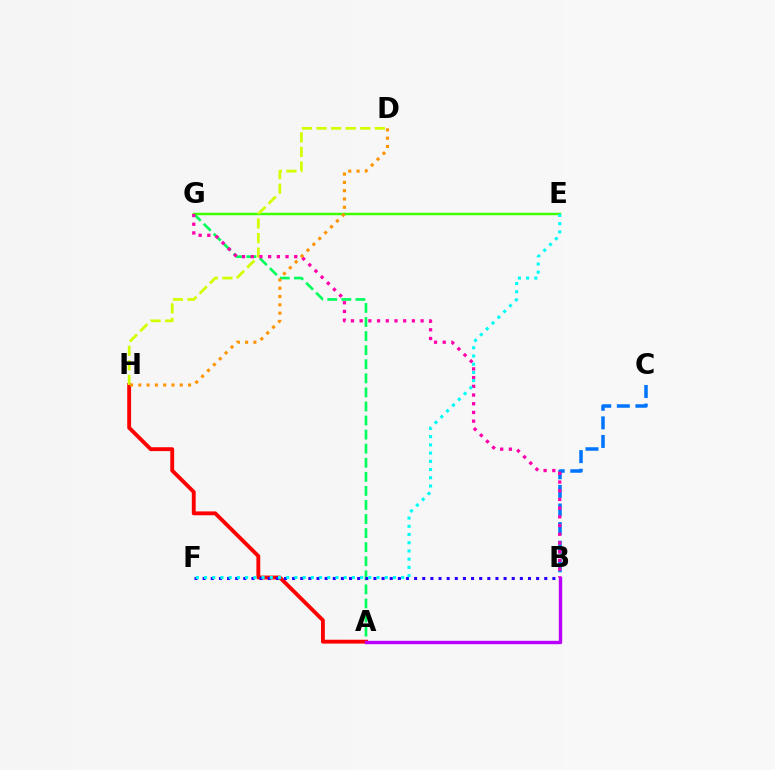{('B', 'C'): [{'color': '#0074ff', 'line_style': 'dashed', 'thickness': 2.53}], ('A', 'G'): [{'color': '#00ff5c', 'line_style': 'dashed', 'thickness': 1.91}], ('A', 'H'): [{'color': '#ff0000', 'line_style': 'solid', 'thickness': 2.78}], ('E', 'G'): [{'color': '#3dff00', 'line_style': 'solid', 'thickness': 1.77}], ('D', 'H'): [{'color': '#d1ff00', 'line_style': 'dashed', 'thickness': 1.98}, {'color': '#ff9400', 'line_style': 'dotted', 'thickness': 2.25}], ('B', 'G'): [{'color': '#ff00ac', 'line_style': 'dotted', 'thickness': 2.36}], ('B', 'F'): [{'color': '#2500ff', 'line_style': 'dotted', 'thickness': 2.21}], ('E', 'F'): [{'color': '#00fff6', 'line_style': 'dotted', 'thickness': 2.23}], ('A', 'B'): [{'color': '#b900ff', 'line_style': 'solid', 'thickness': 2.44}]}